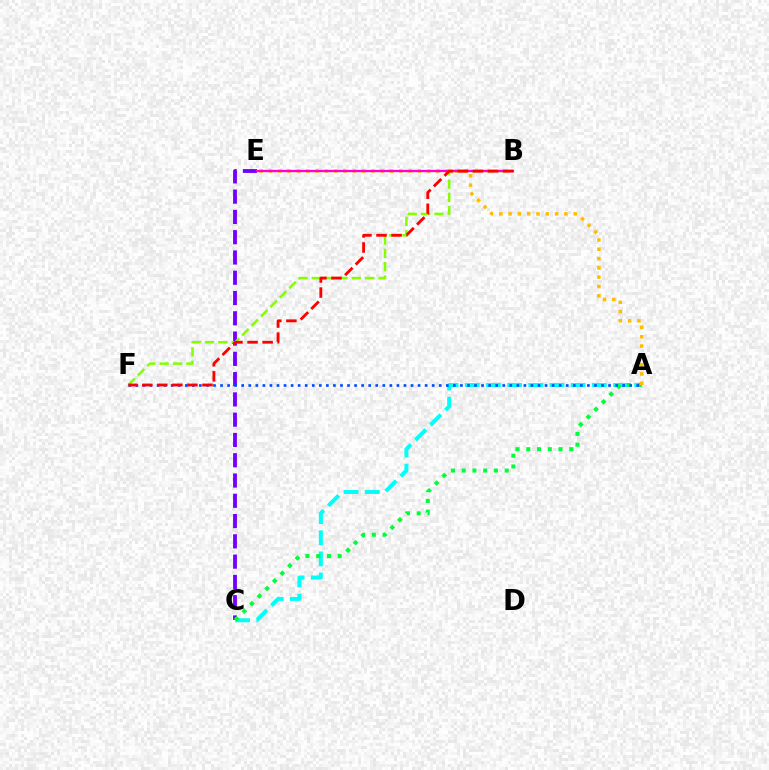{('A', 'C'): [{'color': '#00fff6', 'line_style': 'dashed', 'thickness': 2.88}, {'color': '#00ff39', 'line_style': 'dotted', 'thickness': 2.92}], ('C', 'E'): [{'color': '#7200ff', 'line_style': 'dashed', 'thickness': 2.75}], ('B', 'F'): [{'color': '#84ff00', 'line_style': 'dashed', 'thickness': 1.81}, {'color': '#ff0000', 'line_style': 'dashed', 'thickness': 2.05}], ('A', 'E'): [{'color': '#ffbd00', 'line_style': 'dotted', 'thickness': 2.53}], ('A', 'F'): [{'color': '#004bff', 'line_style': 'dotted', 'thickness': 1.92}], ('B', 'E'): [{'color': '#ff00cf', 'line_style': 'solid', 'thickness': 1.67}]}